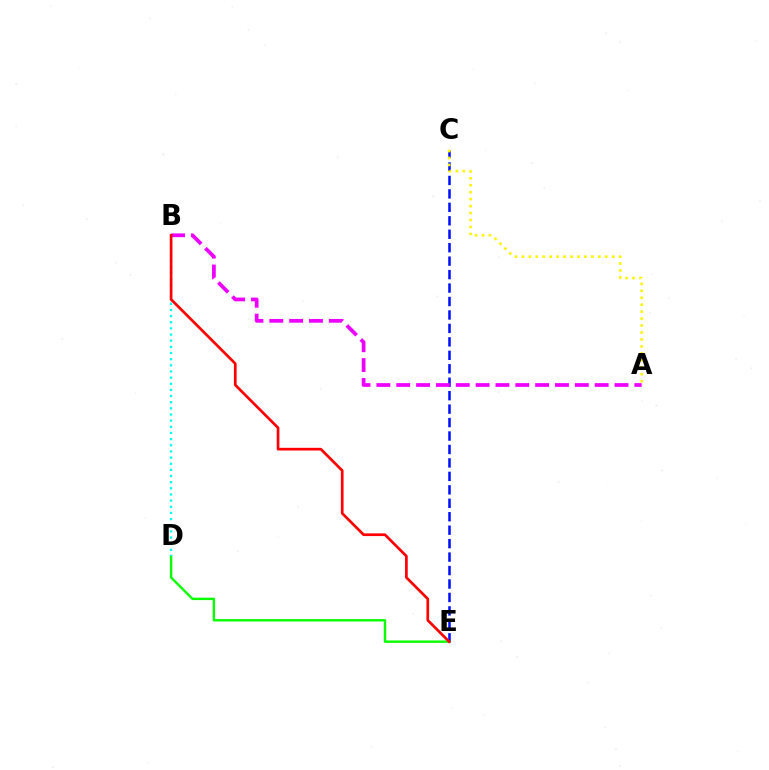{('C', 'E'): [{'color': '#0010ff', 'line_style': 'dashed', 'thickness': 1.83}], ('A', 'C'): [{'color': '#fcf500', 'line_style': 'dotted', 'thickness': 1.89}], ('D', 'E'): [{'color': '#08ff00', 'line_style': 'solid', 'thickness': 1.73}], ('A', 'B'): [{'color': '#ee00ff', 'line_style': 'dashed', 'thickness': 2.7}], ('B', 'D'): [{'color': '#00fff6', 'line_style': 'dotted', 'thickness': 1.67}], ('B', 'E'): [{'color': '#ff0000', 'line_style': 'solid', 'thickness': 1.94}]}